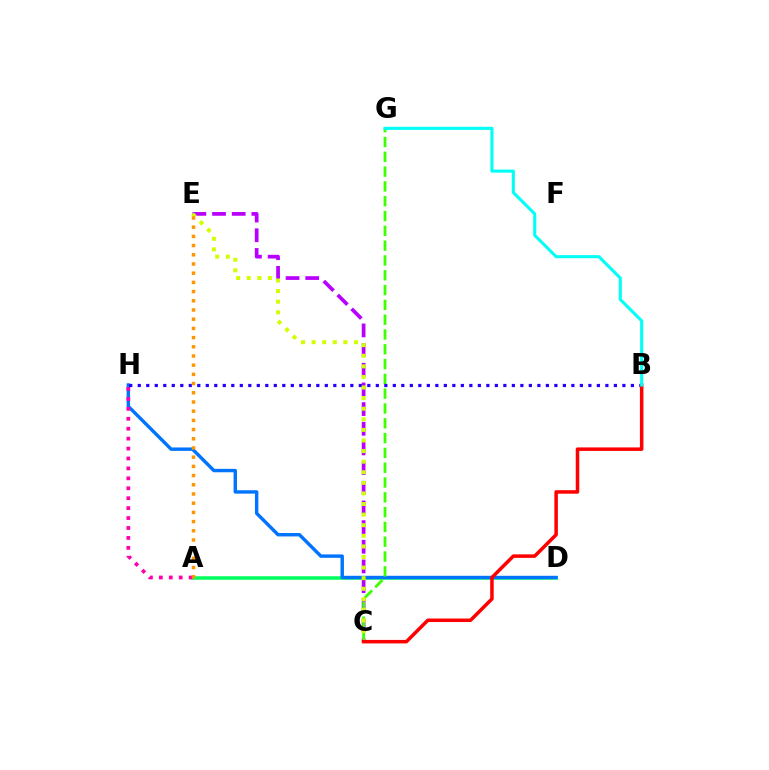{('A', 'D'): [{'color': '#00ff5c', 'line_style': 'solid', 'thickness': 2.54}], ('C', 'E'): [{'color': '#b900ff', 'line_style': 'dashed', 'thickness': 2.67}, {'color': '#d1ff00', 'line_style': 'dotted', 'thickness': 2.88}], ('D', 'H'): [{'color': '#0074ff', 'line_style': 'solid', 'thickness': 2.46}], ('A', 'H'): [{'color': '#ff00ac', 'line_style': 'dotted', 'thickness': 2.7}], ('C', 'G'): [{'color': '#3dff00', 'line_style': 'dashed', 'thickness': 2.01}], ('B', 'H'): [{'color': '#2500ff', 'line_style': 'dotted', 'thickness': 2.31}], ('B', 'C'): [{'color': '#ff0000', 'line_style': 'solid', 'thickness': 2.53}], ('B', 'G'): [{'color': '#00fff6', 'line_style': 'solid', 'thickness': 2.21}], ('A', 'E'): [{'color': '#ff9400', 'line_style': 'dotted', 'thickness': 2.5}]}